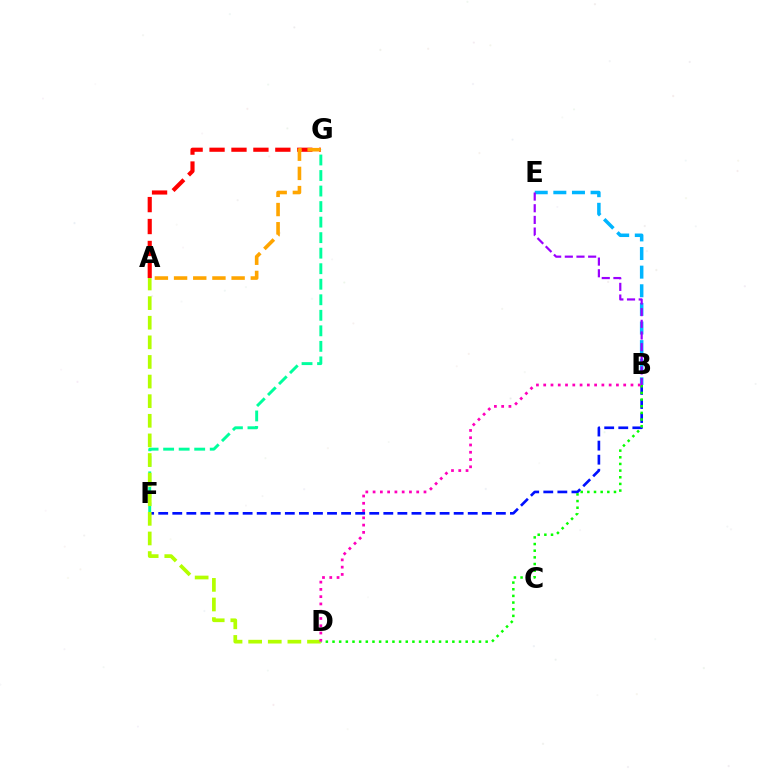{('F', 'G'): [{'color': '#00ff9d', 'line_style': 'dashed', 'thickness': 2.11}], ('A', 'G'): [{'color': '#ff0000', 'line_style': 'dashed', 'thickness': 2.98}, {'color': '#ffa500', 'line_style': 'dashed', 'thickness': 2.61}], ('B', 'F'): [{'color': '#0010ff', 'line_style': 'dashed', 'thickness': 1.91}], ('B', 'D'): [{'color': '#08ff00', 'line_style': 'dotted', 'thickness': 1.81}, {'color': '#ff00bd', 'line_style': 'dotted', 'thickness': 1.98}], ('A', 'D'): [{'color': '#b3ff00', 'line_style': 'dashed', 'thickness': 2.66}], ('B', 'E'): [{'color': '#00b5ff', 'line_style': 'dashed', 'thickness': 2.53}, {'color': '#9b00ff', 'line_style': 'dashed', 'thickness': 1.58}]}